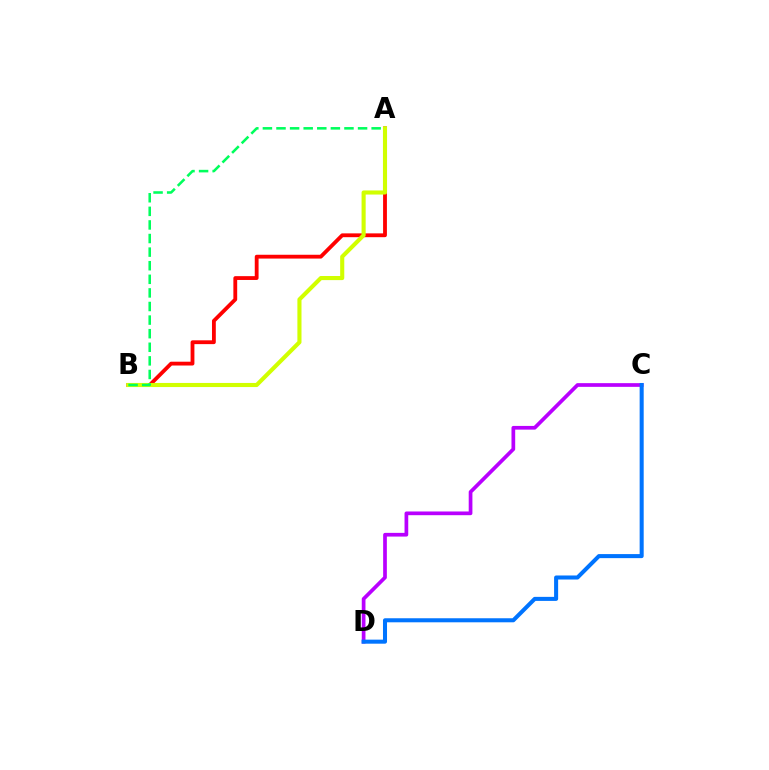{('A', 'B'): [{'color': '#ff0000', 'line_style': 'solid', 'thickness': 2.75}, {'color': '#d1ff00', 'line_style': 'solid', 'thickness': 2.96}, {'color': '#00ff5c', 'line_style': 'dashed', 'thickness': 1.85}], ('C', 'D'): [{'color': '#b900ff', 'line_style': 'solid', 'thickness': 2.67}, {'color': '#0074ff', 'line_style': 'solid', 'thickness': 2.91}]}